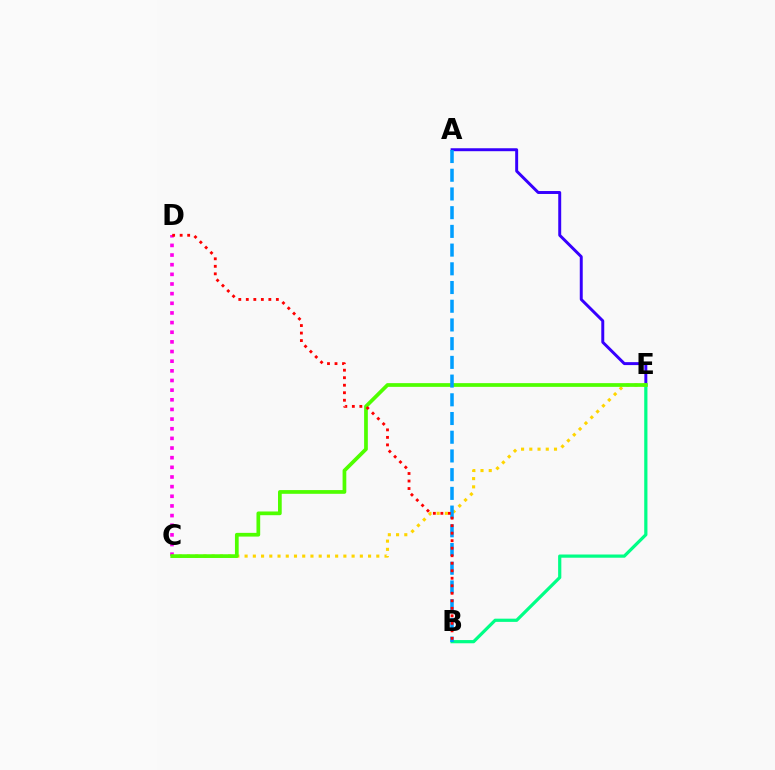{('A', 'E'): [{'color': '#3700ff', 'line_style': 'solid', 'thickness': 2.12}], ('B', 'E'): [{'color': '#00ff86', 'line_style': 'solid', 'thickness': 2.31}], ('C', 'D'): [{'color': '#ff00ed', 'line_style': 'dotted', 'thickness': 2.62}], ('C', 'E'): [{'color': '#ffd500', 'line_style': 'dotted', 'thickness': 2.24}, {'color': '#4fff00', 'line_style': 'solid', 'thickness': 2.68}], ('A', 'B'): [{'color': '#009eff', 'line_style': 'dashed', 'thickness': 2.54}], ('B', 'D'): [{'color': '#ff0000', 'line_style': 'dotted', 'thickness': 2.04}]}